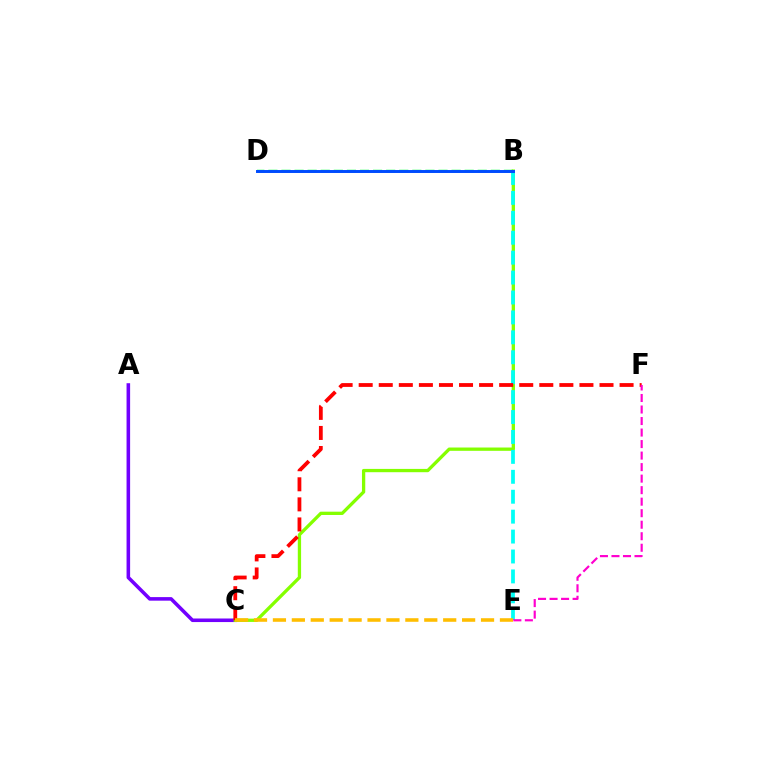{('A', 'C'): [{'color': '#7200ff', 'line_style': 'solid', 'thickness': 2.57}], ('B', 'C'): [{'color': '#84ff00', 'line_style': 'solid', 'thickness': 2.37}], ('B', 'E'): [{'color': '#00fff6', 'line_style': 'dashed', 'thickness': 2.71}], ('C', 'F'): [{'color': '#ff0000', 'line_style': 'dashed', 'thickness': 2.73}], ('B', 'D'): [{'color': '#00ff39', 'line_style': 'dashed', 'thickness': 1.78}, {'color': '#004bff', 'line_style': 'solid', 'thickness': 2.12}], ('E', 'F'): [{'color': '#ff00cf', 'line_style': 'dashed', 'thickness': 1.56}], ('C', 'E'): [{'color': '#ffbd00', 'line_style': 'dashed', 'thickness': 2.57}]}